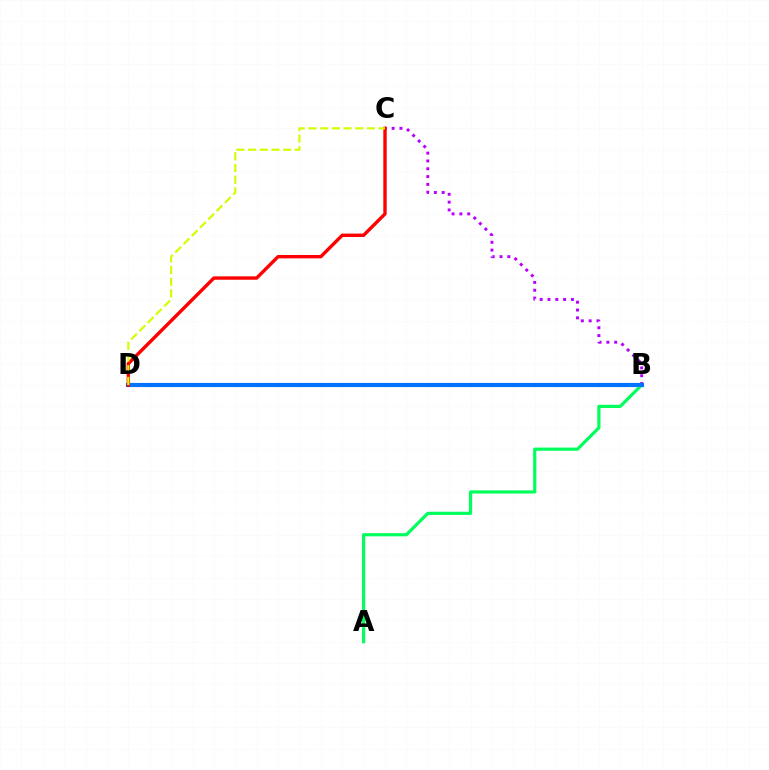{('B', 'C'): [{'color': '#b900ff', 'line_style': 'dotted', 'thickness': 2.12}], ('A', 'B'): [{'color': '#00ff5c', 'line_style': 'solid', 'thickness': 2.29}], ('B', 'D'): [{'color': '#0074ff', 'line_style': 'solid', 'thickness': 3.0}], ('C', 'D'): [{'color': '#ff0000', 'line_style': 'solid', 'thickness': 2.44}, {'color': '#d1ff00', 'line_style': 'dashed', 'thickness': 1.59}]}